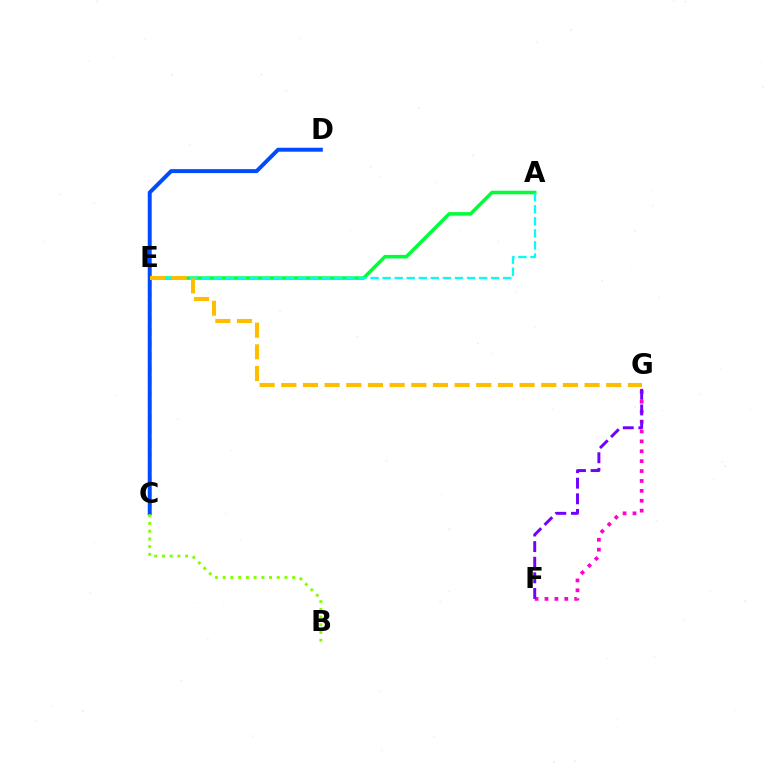{('C', 'E'): [{'color': '#ff0000', 'line_style': 'dashed', 'thickness': 1.67}], ('F', 'G'): [{'color': '#ff00cf', 'line_style': 'dotted', 'thickness': 2.69}, {'color': '#7200ff', 'line_style': 'dashed', 'thickness': 2.12}], ('A', 'E'): [{'color': '#00ff39', 'line_style': 'solid', 'thickness': 2.55}, {'color': '#00fff6', 'line_style': 'dashed', 'thickness': 1.64}], ('C', 'D'): [{'color': '#004bff', 'line_style': 'solid', 'thickness': 2.84}], ('B', 'C'): [{'color': '#84ff00', 'line_style': 'dotted', 'thickness': 2.1}], ('E', 'G'): [{'color': '#ffbd00', 'line_style': 'dashed', 'thickness': 2.94}]}